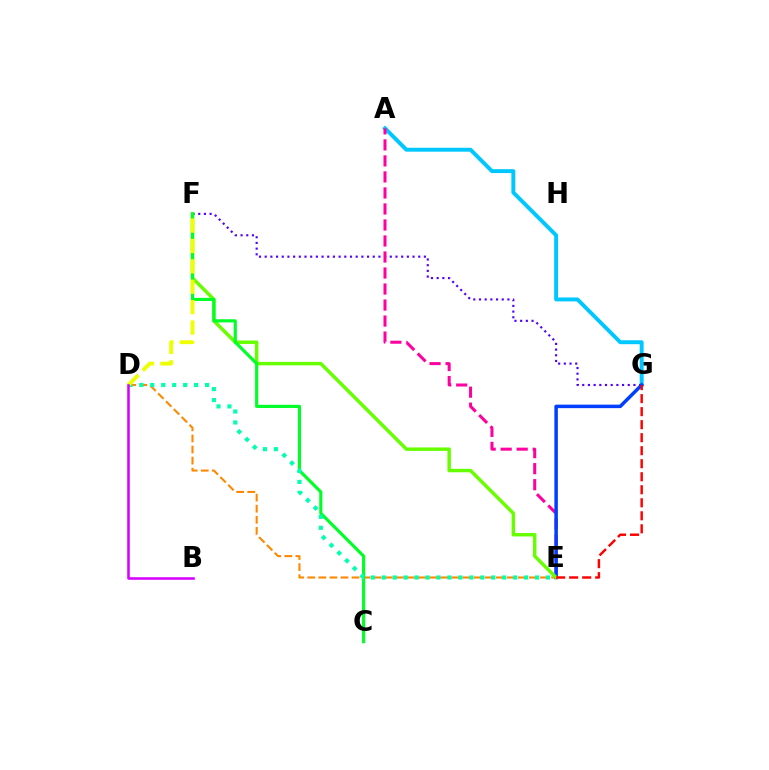{('A', 'G'): [{'color': '#00c7ff', 'line_style': 'solid', 'thickness': 2.82}], ('F', 'G'): [{'color': '#4f00ff', 'line_style': 'dotted', 'thickness': 1.55}], ('A', 'E'): [{'color': '#ff00a0', 'line_style': 'dashed', 'thickness': 2.18}], ('D', 'E'): [{'color': '#ff8800', 'line_style': 'dashed', 'thickness': 1.51}, {'color': '#00ffaf', 'line_style': 'dotted', 'thickness': 2.98}], ('E', 'G'): [{'color': '#003fff', 'line_style': 'solid', 'thickness': 2.51}, {'color': '#ff0000', 'line_style': 'dashed', 'thickness': 1.77}], ('E', 'F'): [{'color': '#66ff00', 'line_style': 'solid', 'thickness': 2.48}], ('C', 'F'): [{'color': '#00ff27', 'line_style': 'solid', 'thickness': 2.26}], ('D', 'F'): [{'color': '#eeff00', 'line_style': 'dashed', 'thickness': 2.77}], ('B', 'D'): [{'color': '#d600ff', 'line_style': 'solid', 'thickness': 1.85}]}